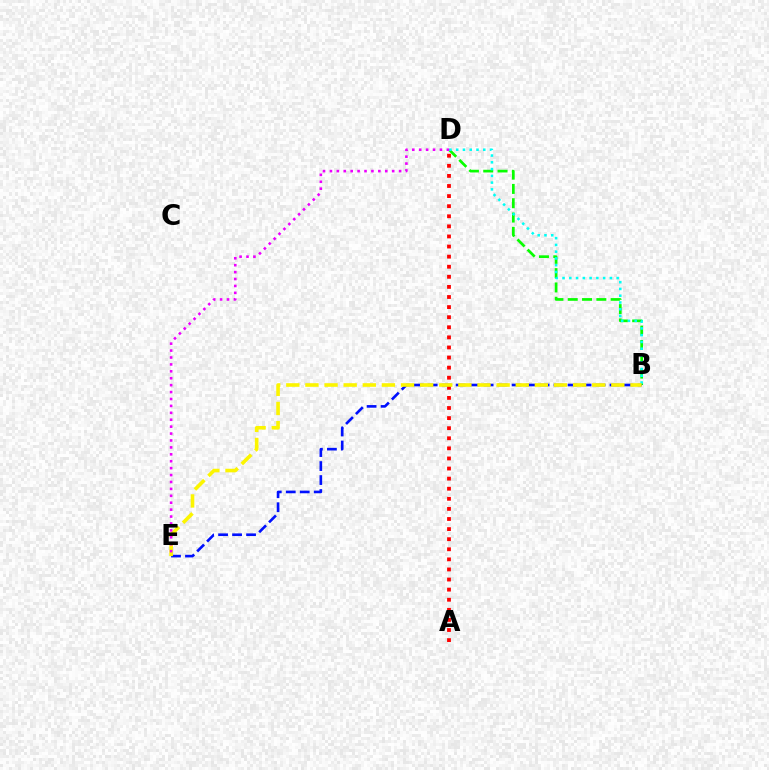{('A', 'D'): [{'color': '#ff0000', 'line_style': 'dotted', 'thickness': 2.74}], ('B', 'D'): [{'color': '#08ff00', 'line_style': 'dashed', 'thickness': 1.94}, {'color': '#00fff6', 'line_style': 'dotted', 'thickness': 1.84}], ('B', 'E'): [{'color': '#0010ff', 'line_style': 'dashed', 'thickness': 1.9}, {'color': '#fcf500', 'line_style': 'dashed', 'thickness': 2.6}], ('D', 'E'): [{'color': '#ee00ff', 'line_style': 'dotted', 'thickness': 1.88}]}